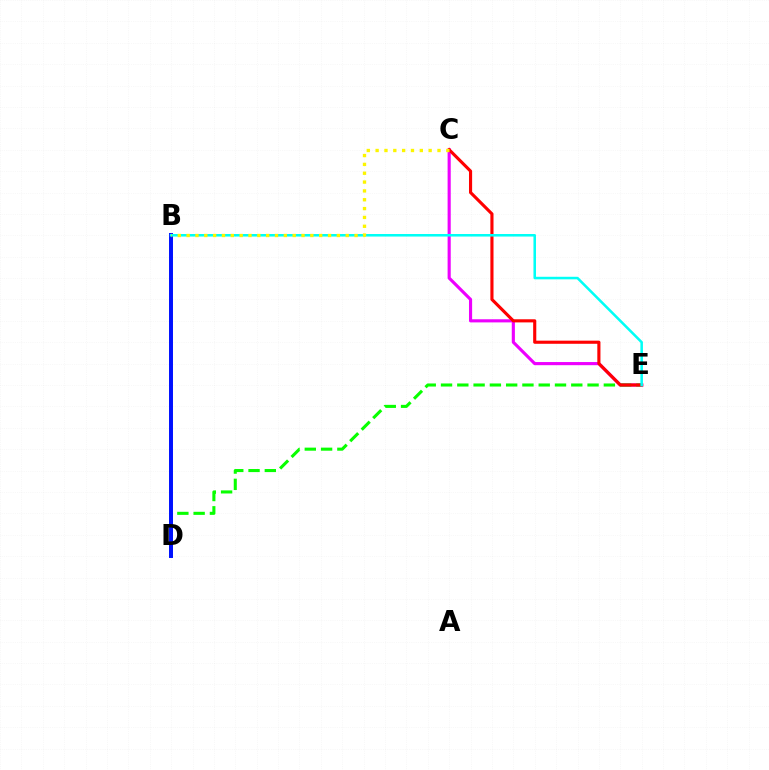{('C', 'E'): [{'color': '#ee00ff', 'line_style': 'solid', 'thickness': 2.26}, {'color': '#ff0000', 'line_style': 'solid', 'thickness': 2.25}], ('D', 'E'): [{'color': '#08ff00', 'line_style': 'dashed', 'thickness': 2.21}], ('B', 'D'): [{'color': '#0010ff', 'line_style': 'solid', 'thickness': 2.85}], ('B', 'E'): [{'color': '#00fff6', 'line_style': 'solid', 'thickness': 1.83}], ('B', 'C'): [{'color': '#fcf500', 'line_style': 'dotted', 'thickness': 2.4}]}